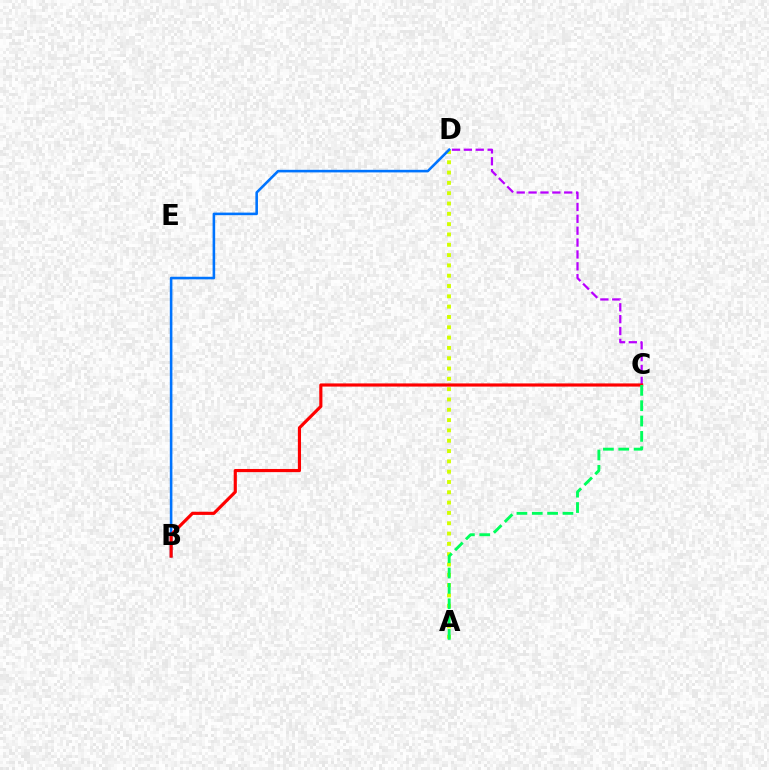{('A', 'D'): [{'color': '#d1ff00', 'line_style': 'dotted', 'thickness': 2.8}], ('C', 'D'): [{'color': '#b900ff', 'line_style': 'dashed', 'thickness': 1.61}], ('B', 'D'): [{'color': '#0074ff', 'line_style': 'solid', 'thickness': 1.86}], ('B', 'C'): [{'color': '#ff0000', 'line_style': 'solid', 'thickness': 2.27}], ('A', 'C'): [{'color': '#00ff5c', 'line_style': 'dashed', 'thickness': 2.08}]}